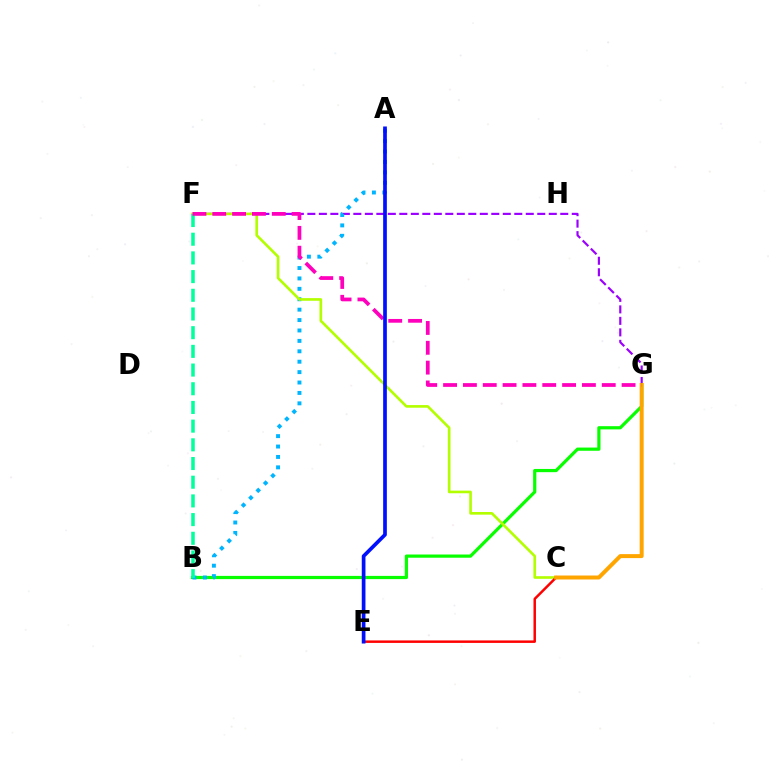{('F', 'G'): [{'color': '#9b00ff', 'line_style': 'dashed', 'thickness': 1.56}, {'color': '#ff00bd', 'line_style': 'dashed', 'thickness': 2.69}], ('B', 'G'): [{'color': '#08ff00', 'line_style': 'solid', 'thickness': 2.31}], ('A', 'B'): [{'color': '#00b5ff', 'line_style': 'dotted', 'thickness': 2.83}], ('C', 'F'): [{'color': '#b3ff00', 'line_style': 'solid', 'thickness': 1.9}], ('C', 'E'): [{'color': '#ff0000', 'line_style': 'solid', 'thickness': 1.79}], ('B', 'F'): [{'color': '#00ff9d', 'line_style': 'dashed', 'thickness': 2.54}], ('C', 'G'): [{'color': '#ffa500', 'line_style': 'solid', 'thickness': 2.86}], ('A', 'E'): [{'color': '#0010ff', 'line_style': 'solid', 'thickness': 2.66}]}